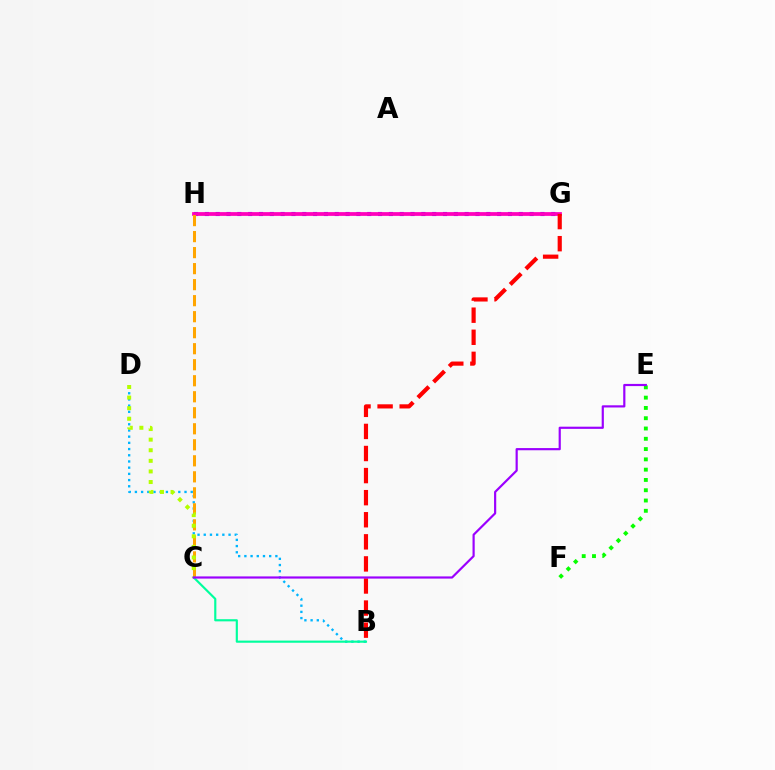{('E', 'F'): [{'color': '#08ff00', 'line_style': 'dotted', 'thickness': 2.79}], ('G', 'H'): [{'color': '#0010ff', 'line_style': 'dotted', 'thickness': 2.94}, {'color': '#ff00bd', 'line_style': 'solid', 'thickness': 2.71}], ('B', 'D'): [{'color': '#00b5ff', 'line_style': 'dotted', 'thickness': 1.68}], ('C', 'H'): [{'color': '#ffa500', 'line_style': 'dashed', 'thickness': 2.18}], ('B', 'C'): [{'color': '#00ff9d', 'line_style': 'solid', 'thickness': 1.55}], ('C', 'D'): [{'color': '#b3ff00', 'line_style': 'dotted', 'thickness': 2.88}], ('B', 'G'): [{'color': '#ff0000', 'line_style': 'dashed', 'thickness': 3.0}], ('C', 'E'): [{'color': '#9b00ff', 'line_style': 'solid', 'thickness': 1.57}]}